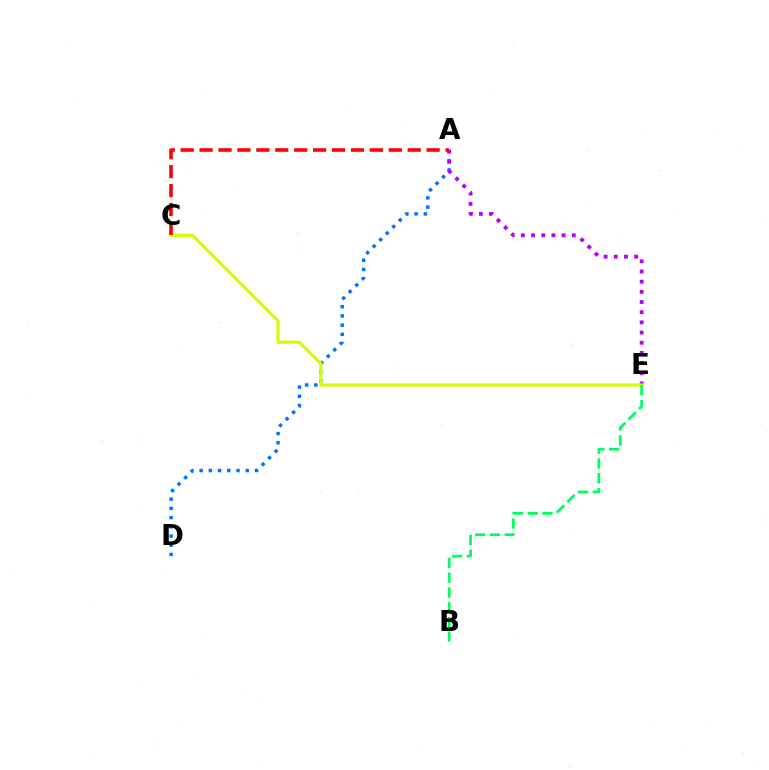{('A', 'D'): [{'color': '#0074ff', 'line_style': 'dotted', 'thickness': 2.51}], ('A', 'E'): [{'color': '#b900ff', 'line_style': 'dotted', 'thickness': 2.76}], ('C', 'E'): [{'color': '#d1ff00', 'line_style': 'solid', 'thickness': 2.31}], ('A', 'C'): [{'color': '#ff0000', 'line_style': 'dashed', 'thickness': 2.57}], ('B', 'E'): [{'color': '#00ff5c', 'line_style': 'dashed', 'thickness': 2.01}]}